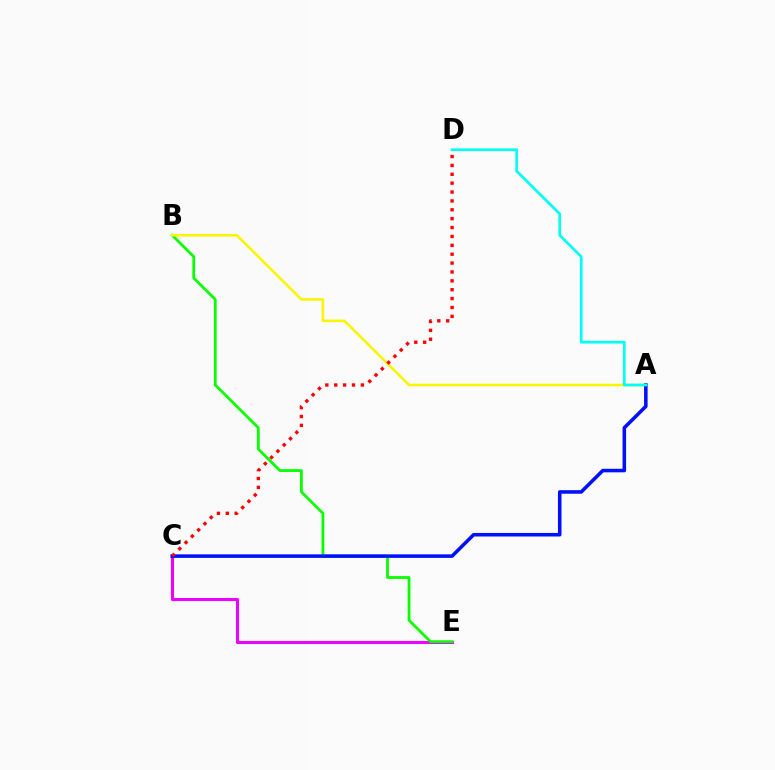{('C', 'E'): [{'color': '#ee00ff', 'line_style': 'solid', 'thickness': 2.2}], ('B', 'E'): [{'color': '#08ff00', 'line_style': 'solid', 'thickness': 2.0}], ('A', 'B'): [{'color': '#fcf500', 'line_style': 'solid', 'thickness': 1.85}], ('A', 'C'): [{'color': '#0010ff', 'line_style': 'solid', 'thickness': 2.55}], ('A', 'D'): [{'color': '#00fff6', 'line_style': 'solid', 'thickness': 1.94}], ('C', 'D'): [{'color': '#ff0000', 'line_style': 'dotted', 'thickness': 2.41}]}